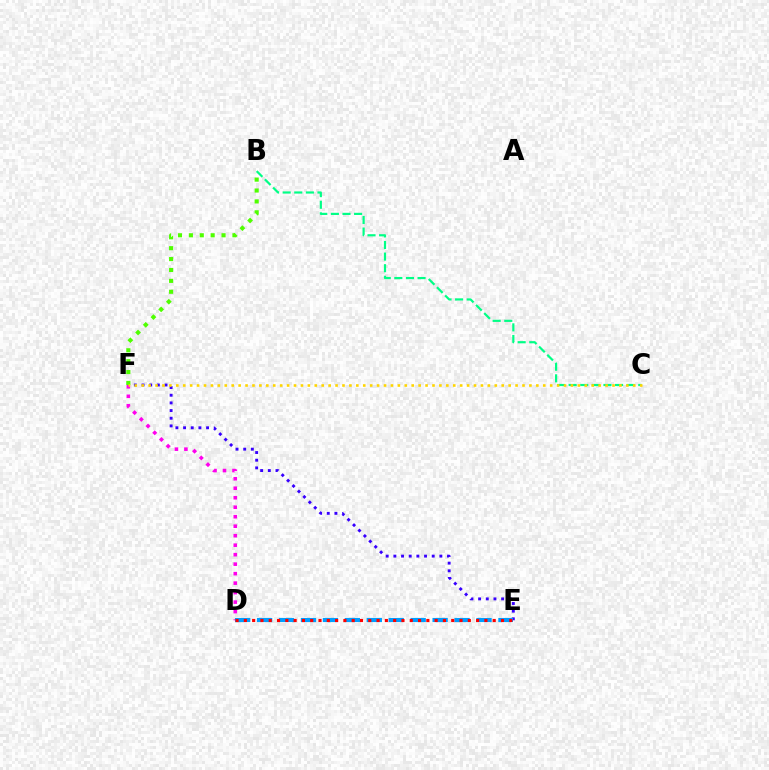{('B', 'C'): [{'color': '#00ff86', 'line_style': 'dashed', 'thickness': 1.58}], ('E', 'F'): [{'color': '#3700ff', 'line_style': 'dotted', 'thickness': 2.08}], ('D', 'F'): [{'color': '#ff00ed', 'line_style': 'dotted', 'thickness': 2.58}], ('B', 'F'): [{'color': '#4fff00', 'line_style': 'dotted', 'thickness': 2.96}], ('D', 'E'): [{'color': '#009eff', 'line_style': 'dashed', 'thickness': 2.98}, {'color': '#ff0000', 'line_style': 'dotted', 'thickness': 2.25}], ('C', 'F'): [{'color': '#ffd500', 'line_style': 'dotted', 'thickness': 1.88}]}